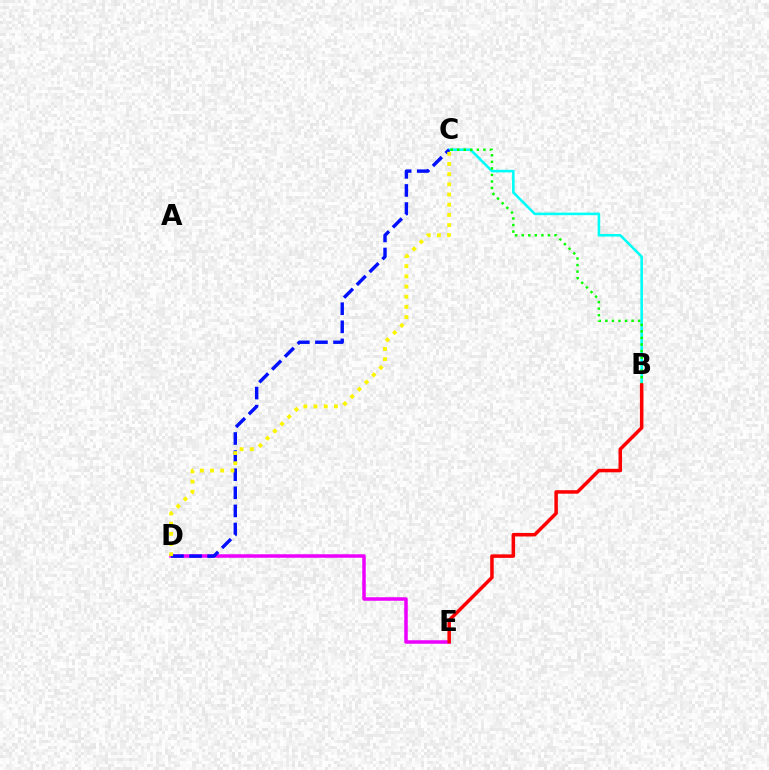{('B', 'C'): [{'color': '#00fff6', 'line_style': 'solid', 'thickness': 1.86}, {'color': '#08ff00', 'line_style': 'dotted', 'thickness': 1.78}], ('D', 'E'): [{'color': '#ee00ff', 'line_style': 'solid', 'thickness': 2.52}], ('C', 'D'): [{'color': '#0010ff', 'line_style': 'dashed', 'thickness': 2.46}, {'color': '#fcf500', 'line_style': 'dotted', 'thickness': 2.77}], ('B', 'E'): [{'color': '#ff0000', 'line_style': 'solid', 'thickness': 2.52}]}